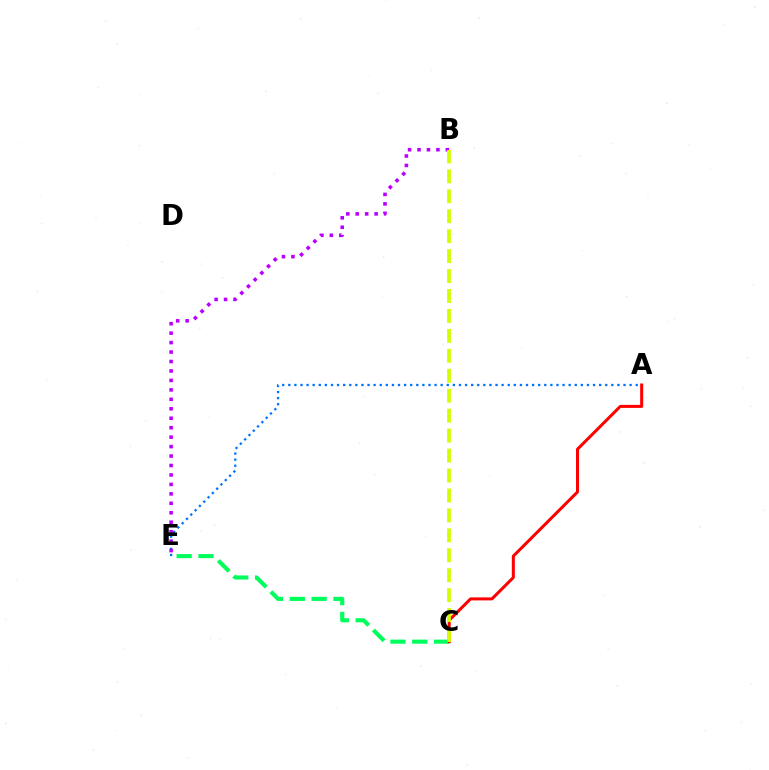{('A', 'E'): [{'color': '#0074ff', 'line_style': 'dotted', 'thickness': 1.66}], ('B', 'E'): [{'color': '#b900ff', 'line_style': 'dotted', 'thickness': 2.57}], ('C', 'E'): [{'color': '#00ff5c', 'line_style': 'dashed', 'thickness': 2.96}], ('A', 'C'): [{'color': '#ff0000', 'line_style': 'solid', 'thickness': 2.17}], ('B', 'C'): [{'color': '#d1ff00', 'line_style': 'dashed', 'thickness': 2.71}]}